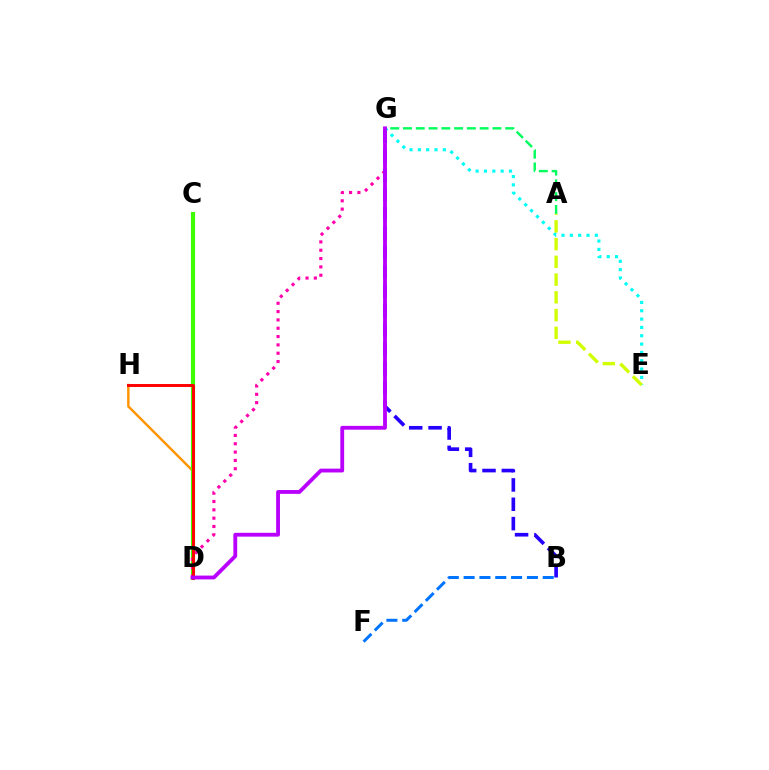{('D', 'H'): [{'color': '#ff9400', 'line_style': 'solid', 'thickness': 1.76}, {'color': '#ff0000', 'line_style': 'solid', 'thickness': 2.12}], ('A', 'G'): [{'color': '#00ff5c', 'line_style': 'dashed', 'thickness': 1.74}], ('B', 'F'): [{'color': '#0074ff', 'line_style': 'dashed', 'thickness': 2.15}], ('C', 'D'): [{'color': '#3dff00', 'line_style': 'solid', 'thickness': 2.99}], ('D', 'G'): [{'color': '#ff00ac', 'line_style': 'dotted', 'thickness': 2.26}, {'color': '#b900ff', 'line_style': 'solid', 'thickness': 2.76}], ('B', 'G'): [{'color': '#2500ff', 'line_style': 'dashed', 'thickness': 2.63}], ('E', 'G'): [{'color': '#00fff6', 'line_style': 'dotted', 'thickness': 2.26}], ('A', 'E'): [{'color': '#d1ff00', 'line_style': 'dashed', 'thickness': 2.41}]}